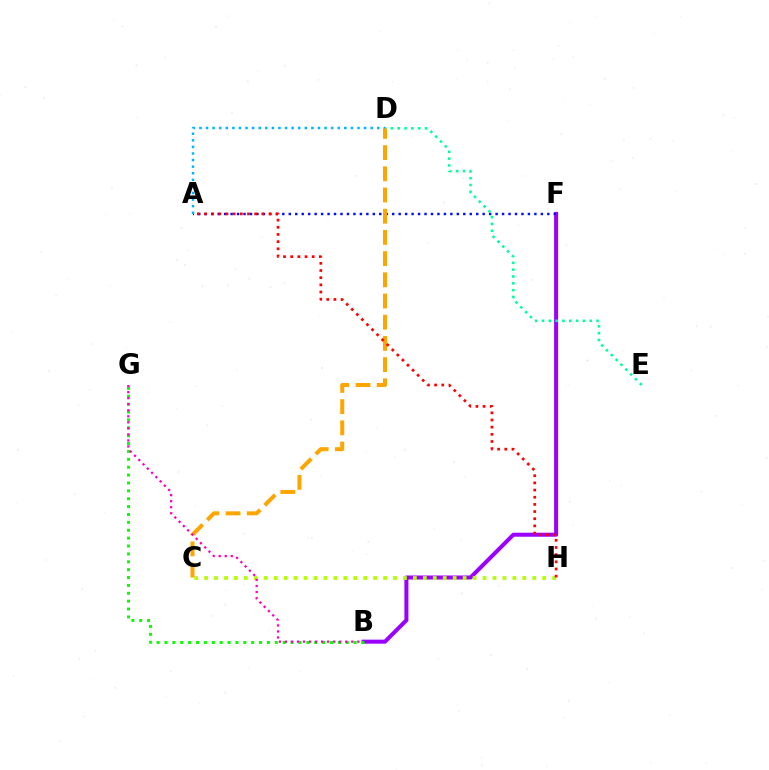{('B', 'F'): [{'color': '#9b00ff', 'line_style': 'solid', 'thickness': 2.89}], ('A', 'F'): [{'color': '#0010ff', 'line_style': 'dotted', 'thickness': 1.76}], ('B', 'G'): [{'color': '#08ff00', 'line_style': 'dotted', 'thickness': 2.14}, {'color': '#ff00bd', 'line_style': 'dotted', 'thickness': 1.64}], ('C', 'H'): [{'color': '#b3ff00', 'line_style': 'dotted', 'thickness': 2.7}], ('A', 'D'): [{'color': '#00b5ff', 'line_style': 'dotted', 'thickness': 1.79}], ('C', 'D'): [{'color': '#ffa500', 'line_style': 'dashed', 'thickness': 2.88}], ('A', 'H'): [{'color': '#ff0000', 'line_style': 'dotted', 'thickness': 1.95}], ('D', 'E'): [{'color': '#00ff9d', 'line_style': 'dotted', 'thickness': 1.85}]}